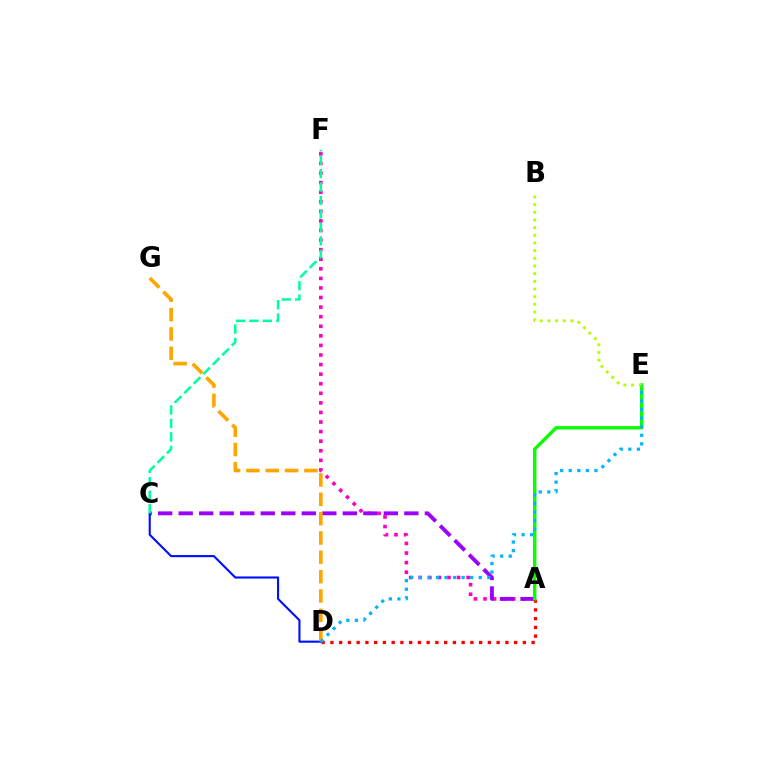{('A', 'F'): [{'color': '#ff00bd', 'line_style': 'dotted', 'thickness': 2.6}], ('A', 'C'): [{'color': '#9b00ff', 'line_style': 'dashed', 'thickness': 2.79}], ('A', 'D'): [{'color': '#ff0000', 'line_style': 'dotted', 'thickness': 2.38}], ('C', 'D'): [{'color': '#0010ff', 'line_style': 'solid', 'thickness': 1.53}], ('A', 'E'): [{'color': '#08ff00', 'line_style': 'solid', 'thickness': 2.43}], ('C', 'F'): [{'color': '#00ff9d', 'line_style': 'dashed', 'thickness': 1.83}], ('D', 'G'): [{'color': '#ffa500', 'line_style': 'dashed', 'thickness': 2.63}], ('B', 'E'): [{'color': '#b3ff00', 'line_style': 'dotted', 'thickness': 2.08}], ('D', 'E'): [{'color': '#00b5ff', 'line_style': 'dotted', 'thickness': 2.33}]}